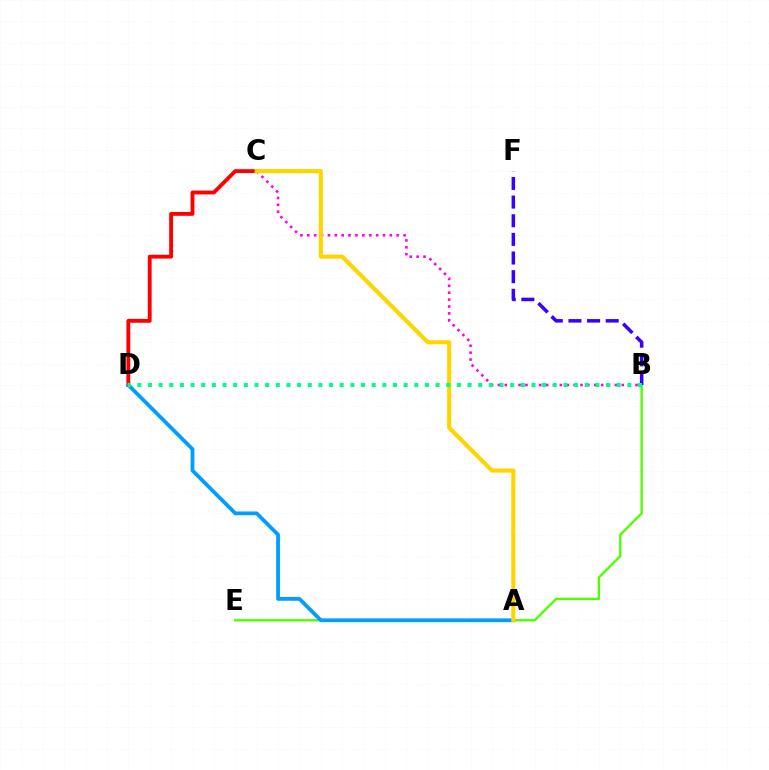{('B', 'C'): [{'color': '#ff00ed', 'line_style': 'dotted', 'thickness': 1.87}], ('C', 'D'): [{'color': '#ff0000', 'line_style': 'solid', 'thickness': 2.77}], ('B', 'E'): [{'color': '#4fff00', 'line_style': 'solid', 'thickness': 1.68}], ('A', 'D'): [{'color': '#009eff', 'line_style': 'solid', 'thickness': 2.71}], ('B', 'F'): [{'color': '#3700ff', 'line_style': 'dashed', 'thickness': 2.53}], ('A', 'C'): [{'color': '#ffd500', 'line_style': 'solid', 'thickness': 2.97}], ('B', 'D'): [{'color': '#00ff86', 'line_style': 'dotted', 'thickness': 2.89}]}